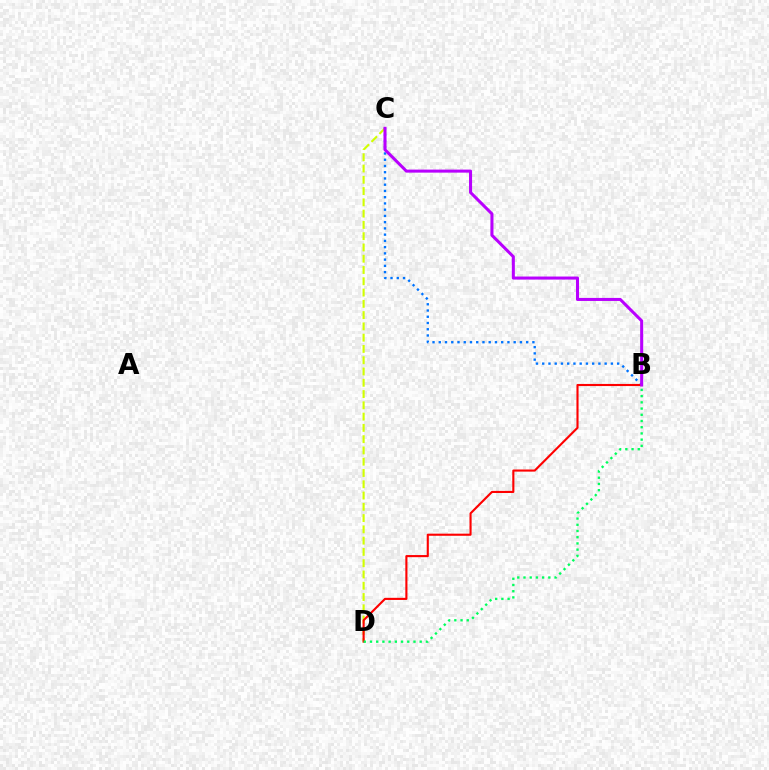{('C', 'D'): [{'color': '#d1ff00', 'line_style': 'dashed', 'thickness': 1.53}], ('B', 'C'): [{'color': '#0074ff', 'line_style': 'dotted', 'thickness': 1.7}, {'color': '#b900ff', 'line_style': 'solid', 'thickness': 2.19}], ('B', 'D'): [{'color': '#ff0000', 'line_style': 'solid', 'thickness': 1.52}, {'color': '#00ff5c', 'line_style': 'dotted', 'thickness': 1.69}]}